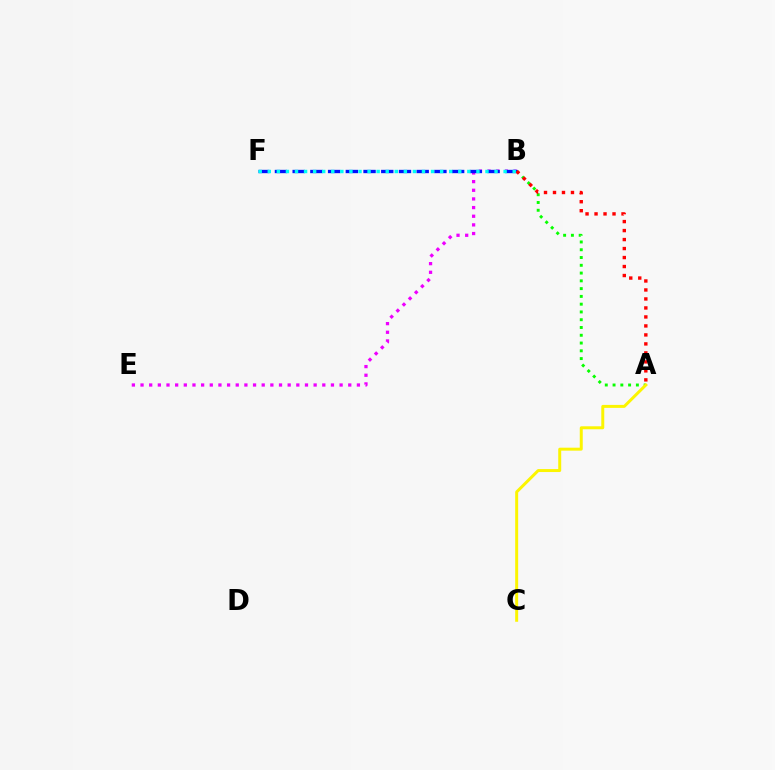{('B', 'E'): [{'color': '#ee00ff', 'line_style': 'dotted', 'thickness': 2.35}], ('A', 'B'): [{'color': '#08ff00', 'line_style': 'dotted', 'thickness': 2.11}, {'color': '#ff0000', 'line_style': 'dotted', 'thickness': 2.44}], ('A', 'C'): [{'color': '#fcf500', 'line_style': 'solid', 'thickness': 2.14}], ('B', 'F'): [{'color': '#0010ff', 'line_style': 'dashed', 'thickness': 2.41}, {'color': '#00fff6', 'line_style': 'dotted', 'thickness': 2.46}]}